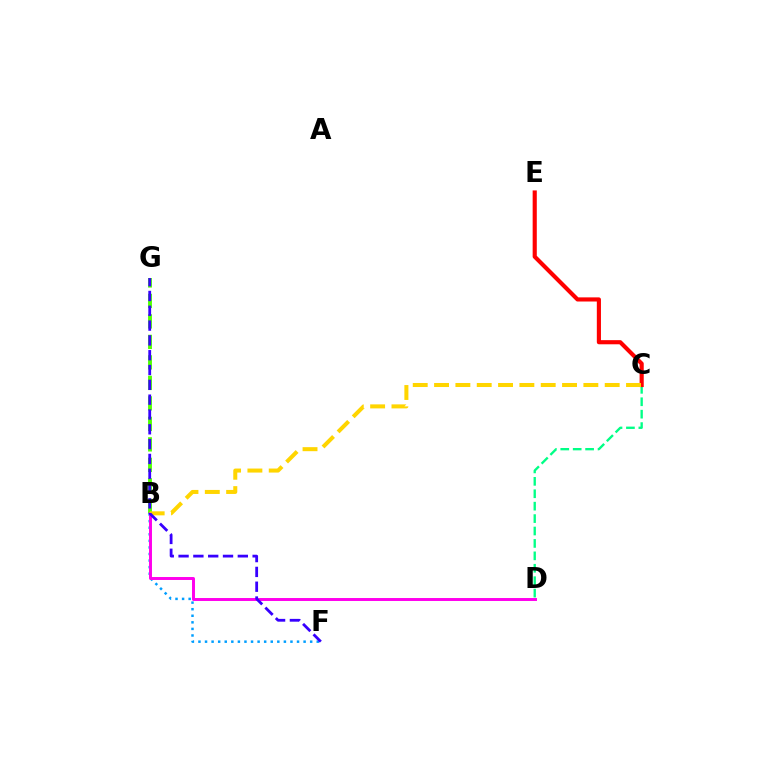{('B', 'F'): [{'color': '#009eff', 'line_style': 'dotted', 'thickness': 1.79}], ('C', 'D'): [{'color': '#00ff86', 'line_style': 'dashed', 'thickness': 1.69}], ('C', 'E'): [{'color': '#ff0000', 'line_style': 'solid', 'thickness': 2.98}], ('B', 'G'): [{'color': '#4fff00', 'line_style': 'dashed', 'thickness': 2.78}], ('B', 'D'): [{'color': '#ff00ed', 'line_style': 'solid', 'thickness': 2.13}], ('B', 'C'): [{'color': '#ffd500', 'line_style': 'dashed', 'thickness': 2.9}], ('F', 'G'): [{'color': '#3700ff', 'line_style': 'dashed', 'thickness': 2.01}]}